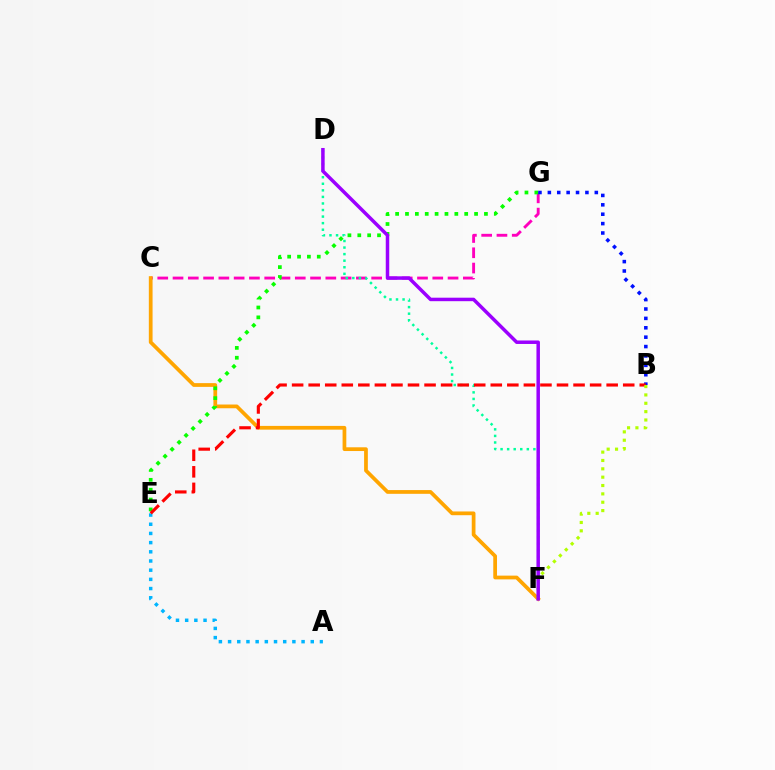{('C', 'G'): [{'color': '#ff00bd', 'line_style': 'dashed', 'thickness': 2.08}], ('C', 'F'): [{'color': '#ffa500', 'line_style': 'solid', 'thickness': 2.69}], ('E', 'G'): [{'color': '#08ff00', 'line_style': 'dotted', 'thickness': 2.68}], ('B', 'G'): [{'color': '#0010ff', 'line_style': 'dotted', 'thickness': 2.55}], ('A', 'E'): [{'color': '#00b5ff', 'line_style': 'dotted', 'thickness': 2.5}], ('D', 'F'): [{'color': '#00ff9d', 'line_style': 'dotted', 'thickness': 1.78}, {'color': '#9b00ff', 'line_style': 'solid', 'thickness': 2.51}], ('B', 'E'): [{'color': '#ff0000', 'line_style': 'dashed', 'thickness': 2.25}], ('B', 'F'): [{'color': '#b3ff00', 'line_style': 'dotted', 'thickness': 2.27}]}